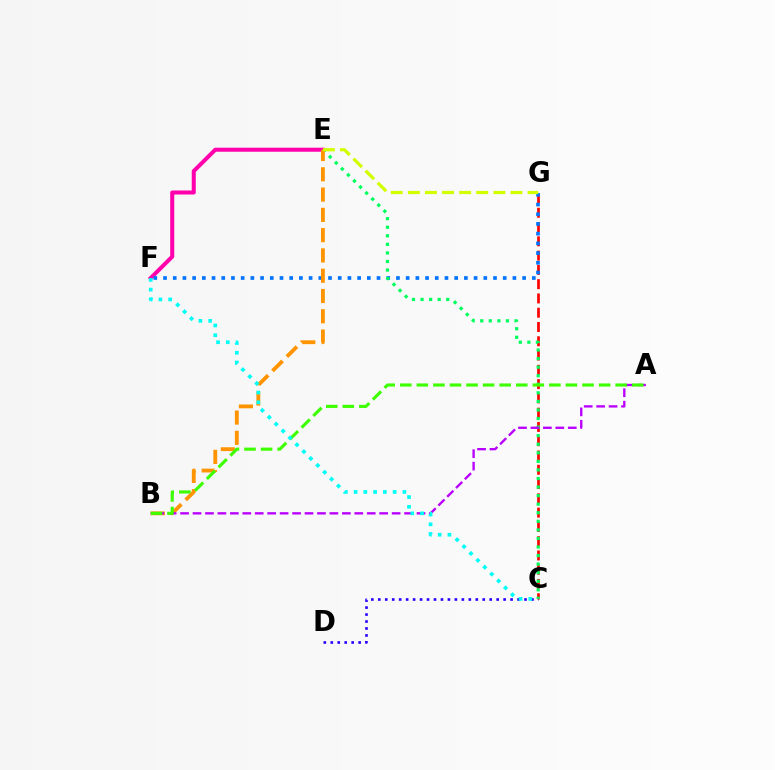{('E', 'F'): [{'color': '#ff00ac', 'line_style': 'solid', 'thickness': 2.9}], ('C', 'G'): [{'color': '#ff0000', 'line_style': 'dashed', 'thickness': 1.94}], ('F', 'G'): [{'color': '#0074ff', 'line_style': 'dotted', 'thickness': 2.64}], ('C', 'D'): [{'color': '#2500ff', 'line_style': 'dotted', 'thickness': 1.89}], ('C', 'E'): [{'color': '#00ff5c', 'line_style': 'dotted', 'thickness': 2.33}], ('B', 'E'): [{'color': '#ff9400', 'line_style': 'dashed', 'thickness': 2.76}], ('A', 'B'): [{'color': '#b900ff', 'line_style': 'dashed', 'thickness': 1.69}, {'color': '#3dff00', 'line_style': 'dashed', 'thickness': 2.25}], ('C', 'F'): [{'color': '#00fff6', 'line_style': 'dotted', 'thickness': 2.65}], ('E', 'G'): [{'color': '#d1ff00', 'line_style': 'dashed', 'thickness': 2.32}]}